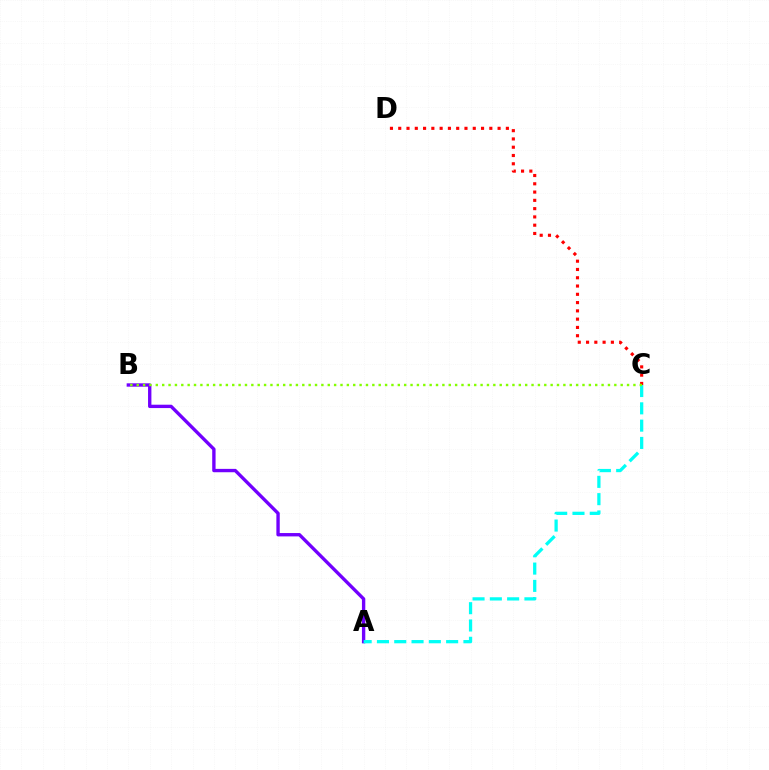{('A', 'B'): [{'color': '#7200ff', 'line_style': 'solid', 'thickness': 2.42}], ('A', 'C'): [{'color': '#00fff6', 'line_style': 'dashed', 'thickness': 2.35}], ('C', 'D'): [{'color': '#ff0000', 'line_style': 'dotted', 'thickness': 2.25}], ('B', 'C'): [{'color': '#84ff00', 'line_style': 'dotted', 'thickness': 1.73}]}